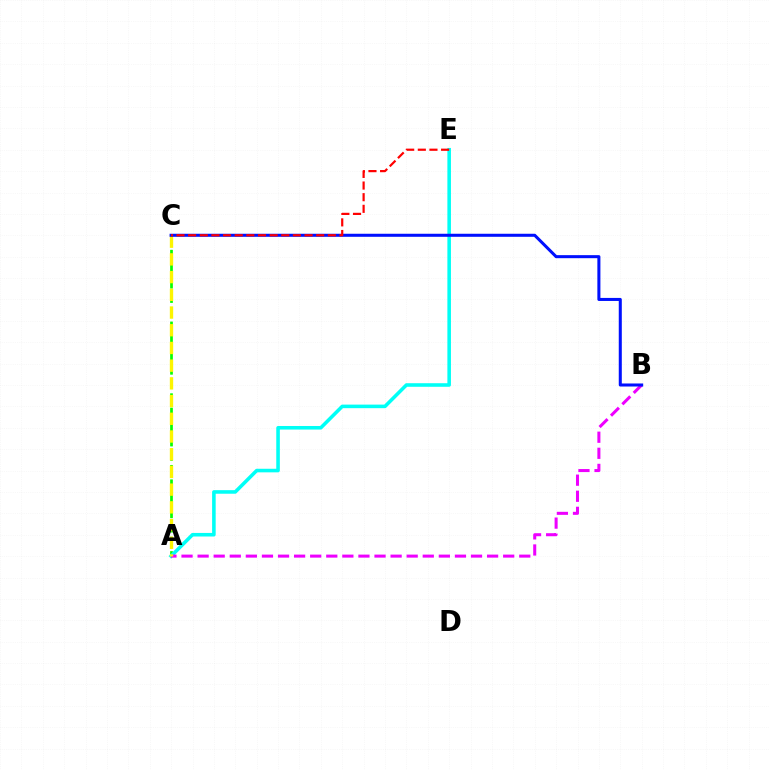{('A', 'C'): [{'color': '#08ff00', 'line_style': 'dashed', 'thickness': 1.95}, {'color': '#fcf500', 'line_style': 'dashed', 'thickness': 2.41}], ('A', 'E'): [{'color': '#00fff6', 'line_style': 'solid', 'thickness': 2.57}], ('A', 'B'): [{'color': '#ee00ff', 'line_style': 'dashed', 'thickness': 2.18}], ('B', 'C'): [{'color': '#0010ff', 'line_style': 'solid', 'thickness': 2.19}], ('C', 'E'): [{'color': '#ff0000', 'line_style': 'dashed', 'thickness': 1.58}]}